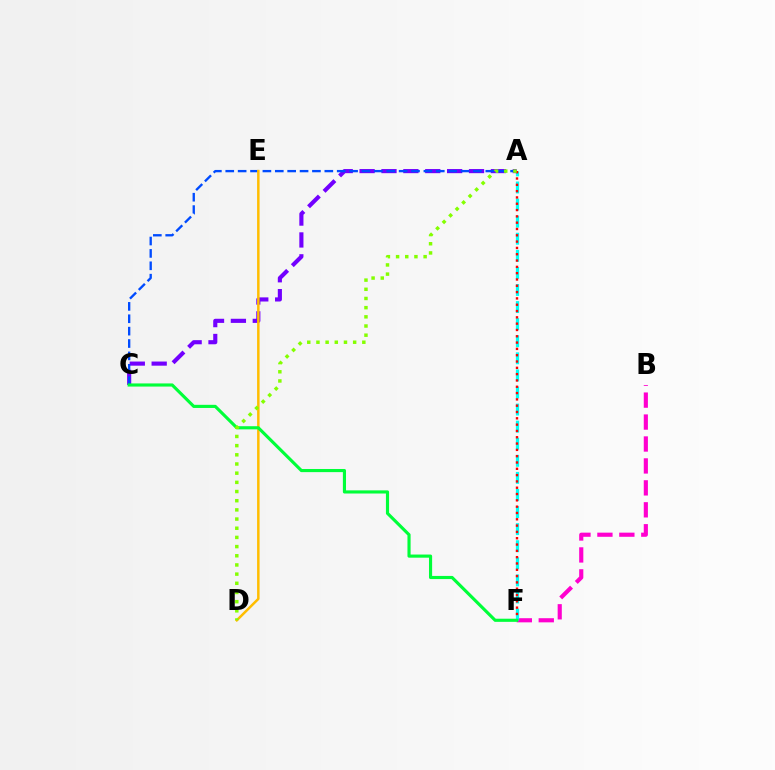{('B', 'F'): [{'color': '#ff00cf', 'line_style': 'dashed', 'thickness': 2.98}], ('A', 'C'): [{'color': '#7200ff', 'line_style': 'dashed', 'thickness': 2.97}, {'color': '#004bff', 'line_style': 'dashed', 'thickness': 1.68}], ('A', 'F'): [{'color': '#00fff6', 'line_style': 'dashed', 'thickness': 2.32}, {'color': '#ff0000', 'line_style': 'dotted', 'thickness': 1.71}], ('D', 'E'): [{'color': '#ffbd00', 'line_style': 'solid', 'thickness': 1.79}], ('C', 'F'): [{'color': '#00ff39', 'line_style': 'solid', 'thickness': 2.26}], ('A', 'D'): [{'color': '#84ff00', 'line_style': 'dotted', 'thickness': 2.49}]}